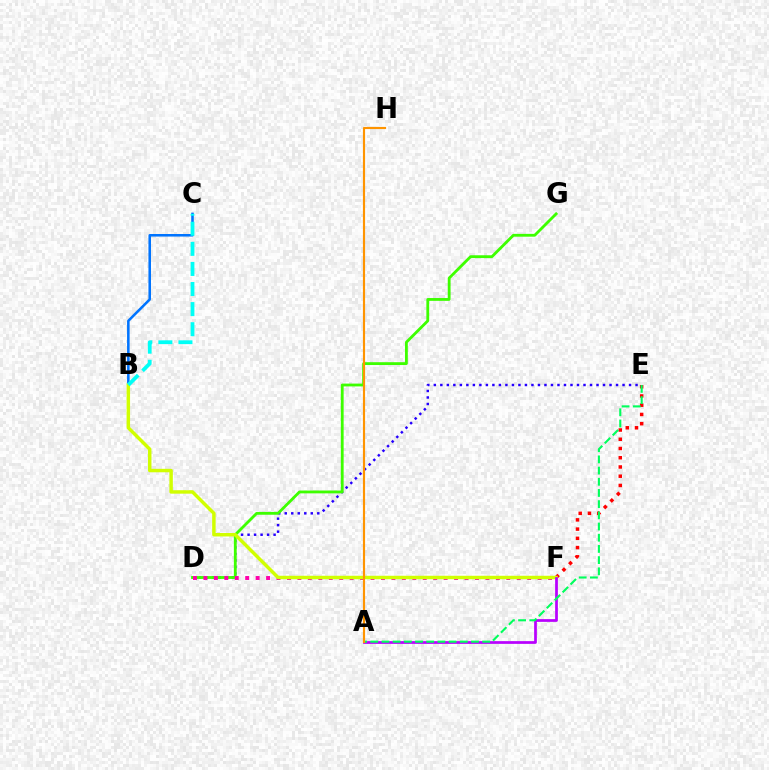{('E', 'F'): [{'color': '#ff0000', 'line_style': 'dotted', 'thickness': 2.51}], ('D', 'E'): [{'color': '#2500ff', 'line_style': 'dotted', 'thickness': 1.77}], ('D', 'G'): [{'color': '#3dff00', 'line_style': 'solid', 'thickness': 2.03}], ('D', 'F'): [{'color': '#ff00ac', 'line_style': 'dotted', 'thickness': 2.84}], ('B', 'C'): [{'color': '#0074ff', 'line_style': 'solid', 'thickness': 1.84}, {'color': '#00fff6', 'line_style': 'dashed', 'thickness': 2.73}], ('B', 'F'): [{'color': '#d1ff00', 'line_style': 'solid', 'thickness': 2.49}], ('A', 'F'): [{'color': '#b900ff', 'line_style': 'solid', 'thickness': 1.96}], ('A', 'E'): [{'color': '#00ff5c', 'line_style': 'dashed', 'thickness': 1.52}], ('A', 'H'): [{'color': '#ff9400', 'line_style': 'solid', 'thickness': 1.55}]}